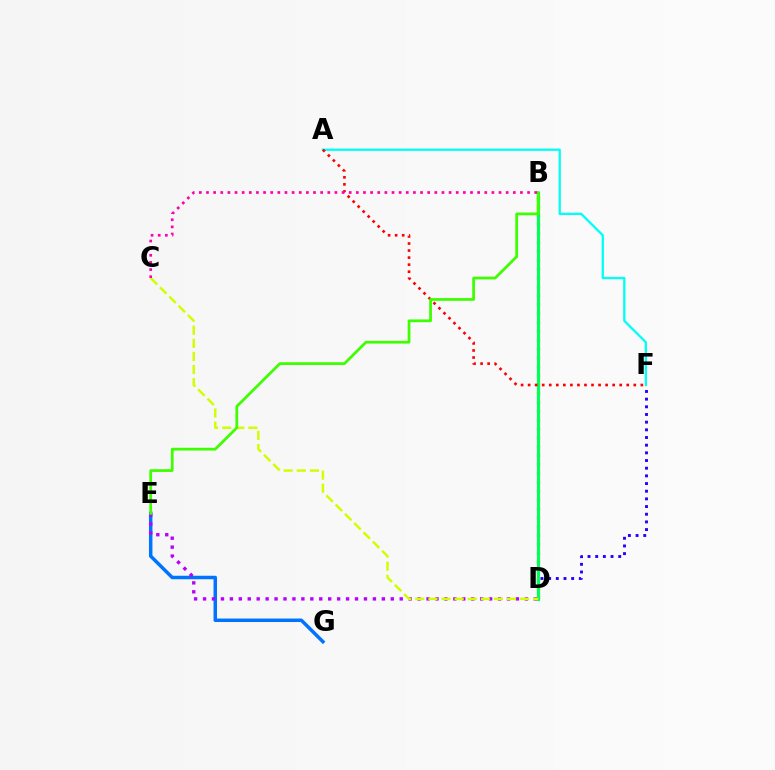{('B', 'D'): [{'color': '#ff9400', 'line_style': 'dotted', 'thickness': 2.41}, {'color': '#00ff5c', 'line_style': 'solid', 'thickness': 2.28}], ('D', 'F'): [{'color': '#2500ff', 'line_style': 'dotted', 'thickness': 2.08}], ('E', 'G'): [{'color': '#0074ff', 'line_style': 'solid', 'thickness': 2.52}], ('D', 'E'): [{'color': '#b900ff', 'line_style': 'dotted', 'thickness': 2.43}], ('A', 'F'): [{'color': '#00fff6', 'line_style': 'solid', 'thickness': 1.65}, {'color': '#ff0000', 'line_style': 'dotted', 'thickness': 1.91}], ('C', 'D'): [{'color': '#d1ff00', 'line_style': 'dashed', 'thickness': 1.78}], ('B', 'E'): [{'color': '#3dff00', 'line_style': 'solid', 'thickness': 1.98}], ('B', 'C'): [{'color': '#ff00ac', 'line_style': 'dotted', 'thickness': 1.94}]}